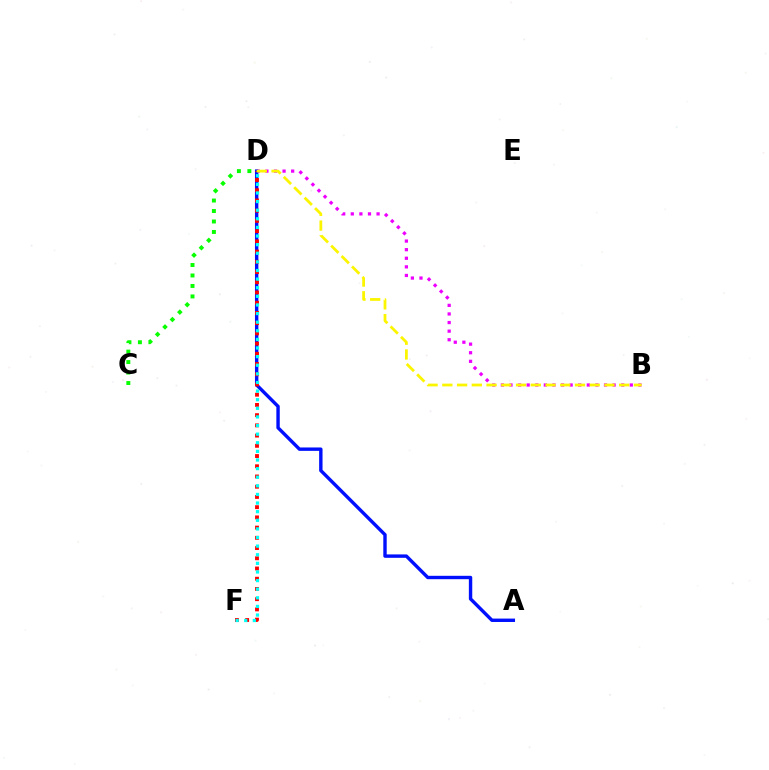{('B', 'D'): [{'color': '#ee00ff', 'line_style': 'dotted', 'thickness': 2.34}, {'color': '#fcf500', 'line_style': 'dashed', 'thickness': 2.0}], ('A', 'D'): [{'color': '#0010ff', 'line_style': 'solid', 'thickness': 2.45}], ('D', 'F'): [{'color': '#ff0000', 'line_style': 'dotted', 'thickness': 2.78}, {'color': '#00fff6', 'line_style': 'dotted', 'thickness': 2.34}], ('C', 'D'): [{'color': '#08ff00', 'line_style': 'dotted', 'thickness': 2.85}]}